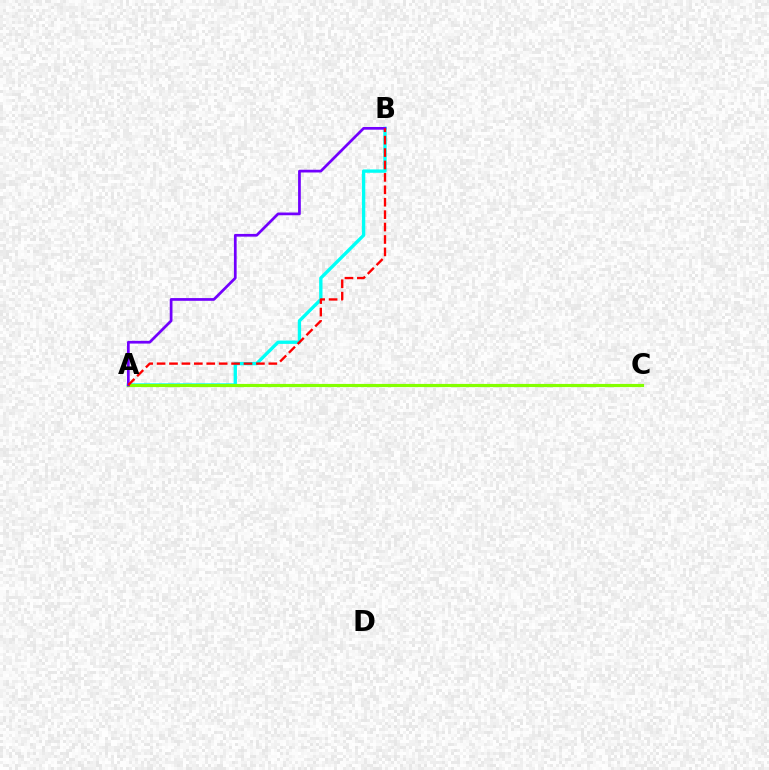{('A', 'B'): [{'color': '#00fff6', 'line_style': 'solid', 'thickness': 2.4}, {'color': '#7200ff', 'line_style': 'solid', 'thickness': 1.96}, {'color': '#ff0000', 'line_style': 'dashed', 'thickness': 1.69}], ('A', 'C'): [{'color': '#84ff00', 'line_style': 'solid', 'thickness': 2.28}]}